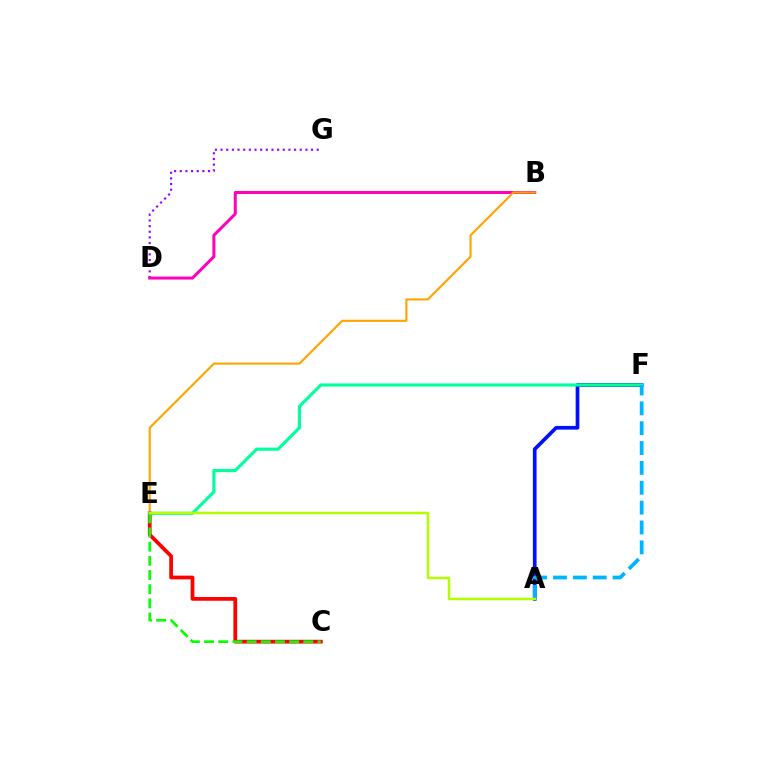{('A', 'F'): [{'color': '#0010ff', 'line_style': 'solid', 'thickness': 2.66}, {'color': '#00b5ff', 'line_style': 'dashed', 'thickness': 2.7}], ('D', 'G'): [{'color': '#9b00ff', 'line_style': 'dotted', 'thickness': 1.54}], ('B', 'D'): [{'color': '#ff00bd', 'line_style': 'solid', 'thickness': 2.17}], ('B', 'E'): [{'color': '#ffa500', 'line_style': 'solid', 'thickness': 1.55}], ('C', 'E'): [{'color': '#ff0000', 'line_style': 'solid', 'thickness': 2.69}, {'color': '#08ff00', 'line_style': 'dashed', 'thickness': 1.93}], ('E', 'F'): [{'color': '#00ff9d', 'line_style': 'solid', 'thickness': 2.27}], ('A', 'E'): [{'color': '#b3ff00', 'line_style': 'solid', 'thickness': 1.79}]}